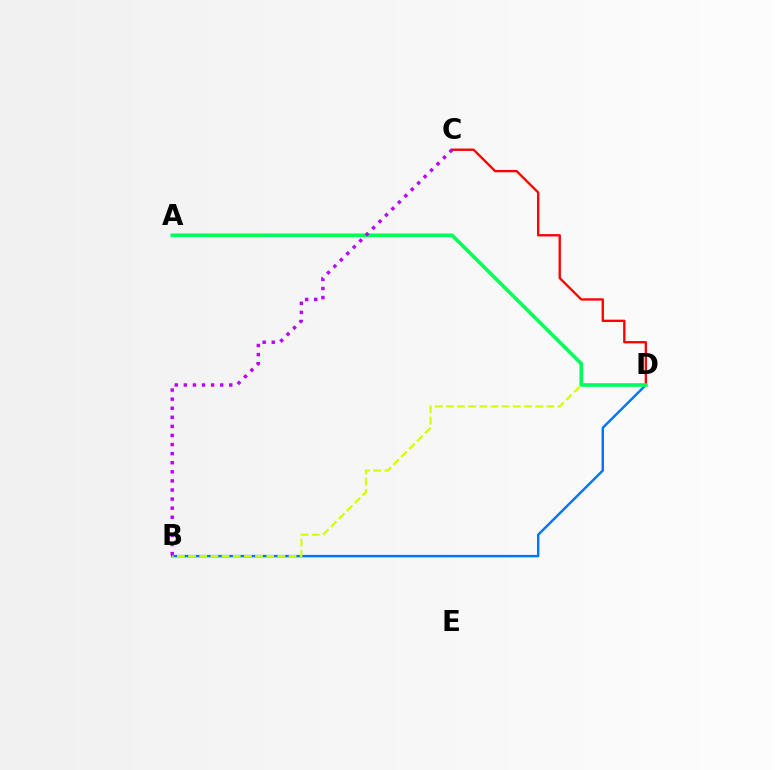{('B', 'D'): [{'color': '#0074ff', 'line_style': 'solid', 'thickness': 1.74}, {'color': '#d1ff00', 'line_style': 'dashed', 'thickness': 1.52}], ('C', 'D'): [{'color': '#ff0000', 'line_style': 'solid', 'thickness': 1.69}], ('A', 'D'): [{'color': '#00ff5c', 'line_style': 'solid', 'thickness': 2.6}], ('B', 'C'): [{'color': '#b900ff', 'line_style': 'dotted', 'thickness': 2.47}]}